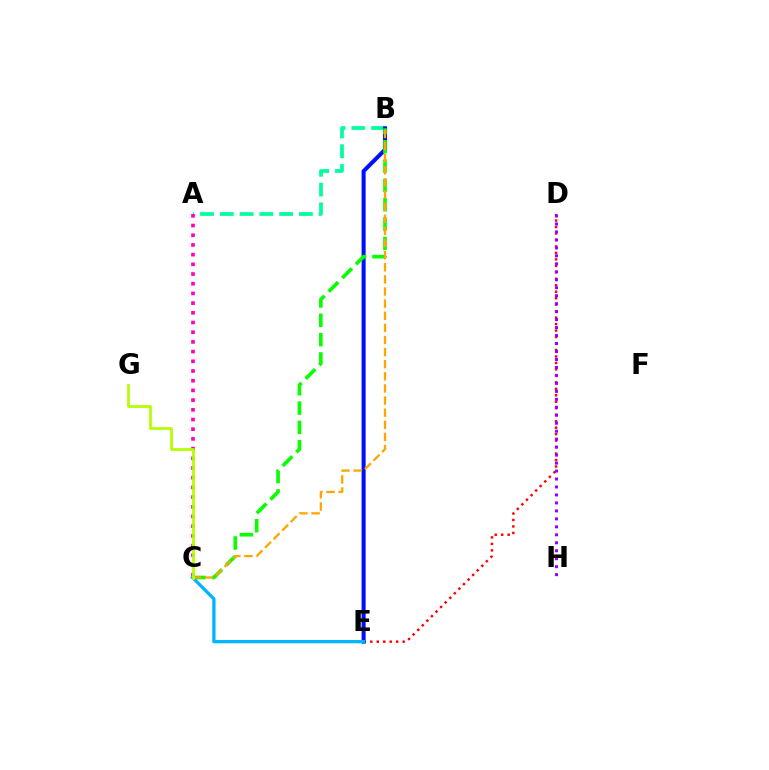{('A', 'B'): [{'color': '#00ff9d', 'line_style': 'dashed', 'thickness': 2.69}], ('D', 'E'): [{'color': '#ff0000', 'line_style': 'dotted', 'thickness': 1.76}], ('A', 'C'): [{'color': '#ff00bd', 'line_style': 'dotted', 'thickness': 2.64}], ('B', 'E'): [{'color': '#0010ff', 'line_style': 'solid', 'thickness': 2.92}], ('B', 'C'): [{'color': '#08ff00', 'line_style': 'dashed', 'thickness': 2.63}, {'color': '#ffa500', 'line_style': 'dashed', 'thickness': 1.65}], ('C', 'E'): [{'color': '#00b5ff', 'line_style': 'solid', 'thickness': 2.35}], ('D', 'H'): [{'color': '#9b00ff', 'line_style': 'dotted', 'thickness': 2.17}], ('C', 'G'): [{'color': '#b3ff00', 'line_style': 'solid', 'thickness': 1.98}]}